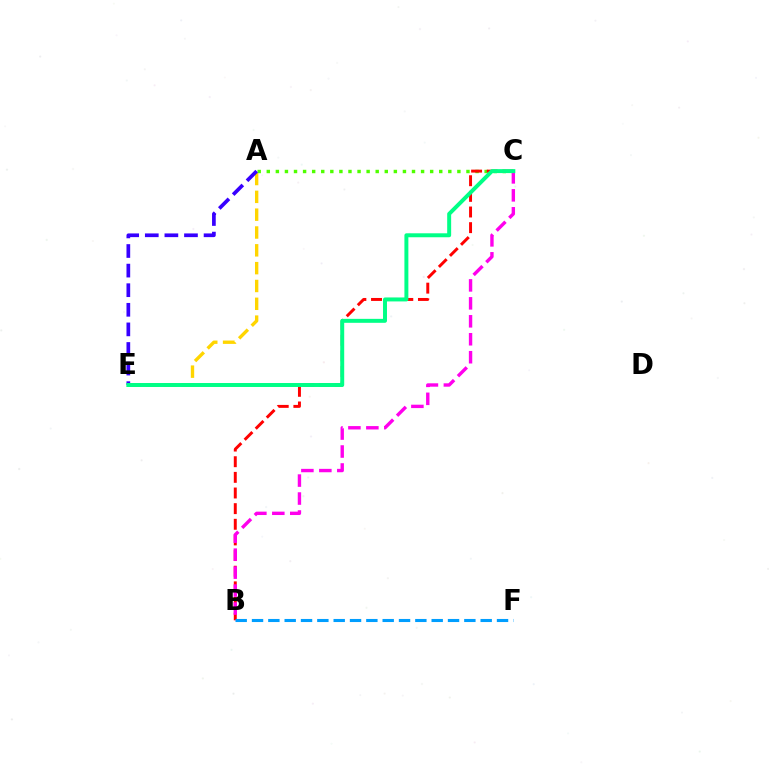{('A', 'E'): [{'color': '#ffd500', 'line_style': 'dashed', 'thickness': 2.42}, {'color': '#3700ff', 'line_style': 'dashed', 'thickness': 2.66}], ('A', 'C'): [{'color': '#4fff00', 'line_style': 'dotted', 'thickness': 2.47}], ('B', 'C'): [{'color': '#ff0000', 'line_style': 'dashed', 'thickness': 2.12}, {'color': '#ff00ed', 'line_style': 'dashed', 'thickness': 2.44}], ('B', 'F'): [{'color': '#009eff', 'line_style': 'dashed', 'thickness': 2.22}], ('C', 'E'): [{'color': '#00ff86', 'line_style': 'solid', 'thickness': 2.85}]}